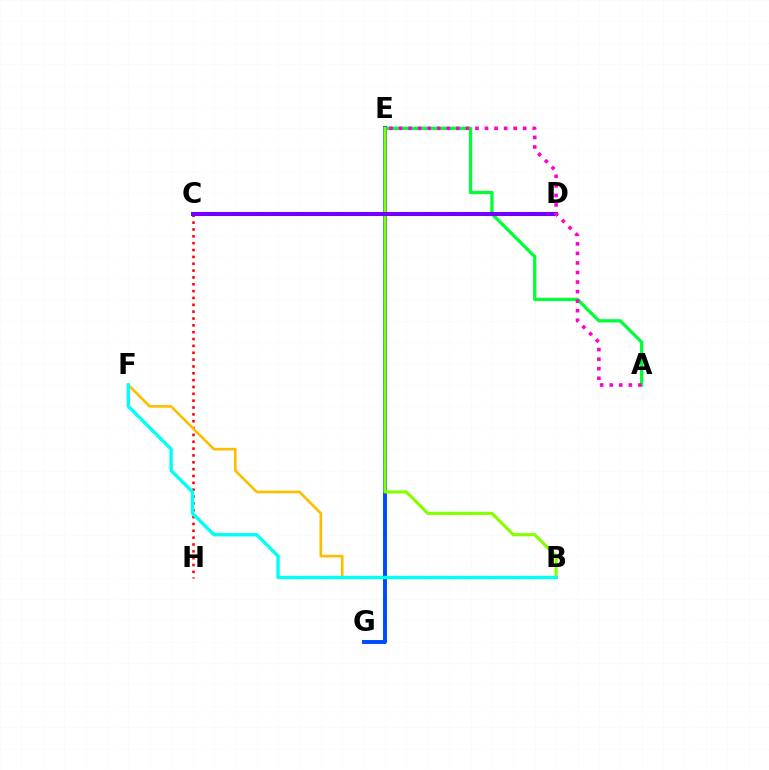{('A', 'E'): [{'color': '#00ff39', 'line_style': 'solid', 'thickness': 2.36}, {'color': '#ff00cf', 'line_style': 'dotted', 'thickness': 2.59}], ('E', 'G'): [{'color': '#004bff', 'line_style': 'solid', 'thickness': 2.85}], ('C', 'H'): [{'color': '#ff0000', 'line_style': 'dotted', 'thickness': 1.86}], ('B', 'F'): [{'color': '#ffbd00', 'line_style': 'solid', 'thickness': 1.92}, {'color': '#00fff6', 'line_style': 'solid', 'thickness': 2.44}], ('B', 'E'): [{'color': '#84ff00', 'line_style': 'solid', 'thickness': 2.25}], ('C', 'D'): [{'color': '#7200ff', 'line_style': 'solid', 'thickness': 2.94}]}